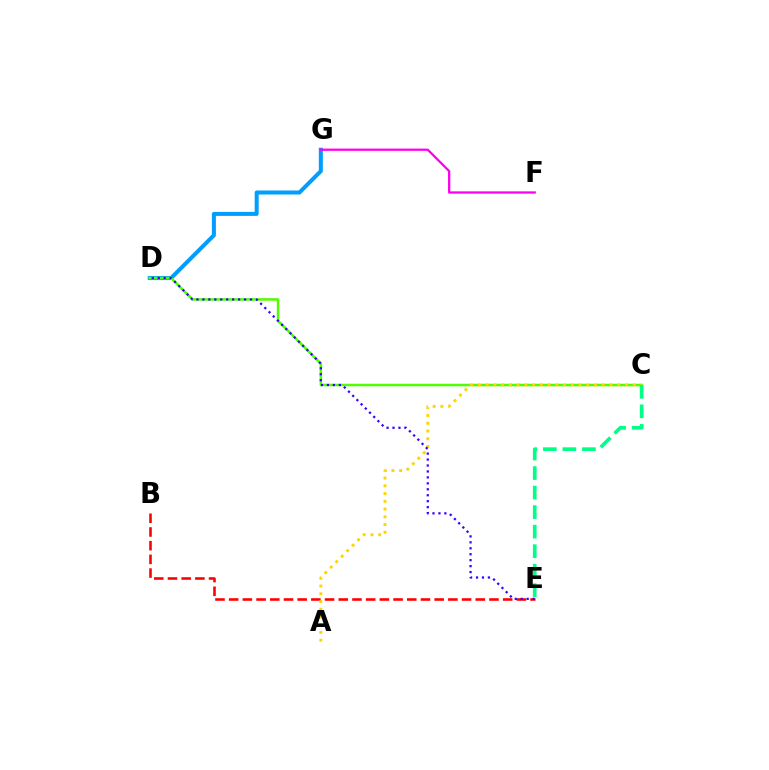{('D', 'G'): [{'color': '#009eff', 'line_style': 'solid', 'thickness': 2.9}], ('C', 'D'): [{'color': '#4fff00', 'line_style': 'solid', 'thickness': 1.81}], ('B', 'E'): [{'color': '#ff0000', 'line_style': 'dashed', 'thickness': 1.86}], ('A', 'C'): [{'color': '#ffd500', 'line_style': 'dotted', 'thickness': 2.1}], ('D', 'E'): [{'color': '#3700ff', 'line_style': 'dotted', 'thickness': 1.62}], ('F', 'G'): [{'color': '#ff00ed', 'line_style': 'solid', 'thickness': 1.63}], ('C', 'E'): [{'color': '#00ff86', 'line_style': 'dashed', 'thickness': 2.65}]}